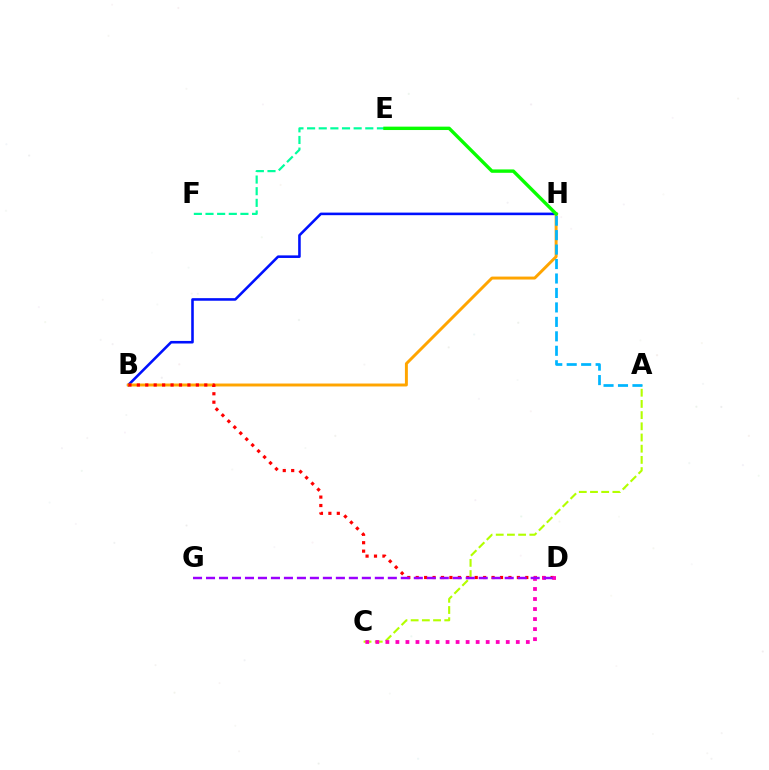{('B', 'H'): [{'color': '#0010ff', 'line_style': 'solid', 'thickness': 1.86}, {'color': '#ffa500', 'line_style': 'solid', 'thickness': 2.12}], ('A', 'C'): [{'color': '#b3ff00', 'line_style': 'dashed', 'thickness': 1.52}], ('B', 'D'): [{'color': '#ff0000', 'line_style': 'dotted', 'thickness': 2.29}], ('E', 'F'): [{'color': '#00ff9d', 'line_style': 'dashed', 'thickness': 1.58}], ('C', 'D'): [{'color': '#ff00bd', 'line_style': 'dotted', 'thickness': 2.73}], ('D', 'G'): [{'color': '#9b00ff', 'line_style': 'dashed', 'thickness': 1.76}], ('A', 'H'): [{'color': '#00b5ff', 'line_style': 'dashed', 'thickness': 1.96}], ('E', 'H'): [{'color': '#08ff00', 'line_style': 'solid', 'thickness': 2.44}]}